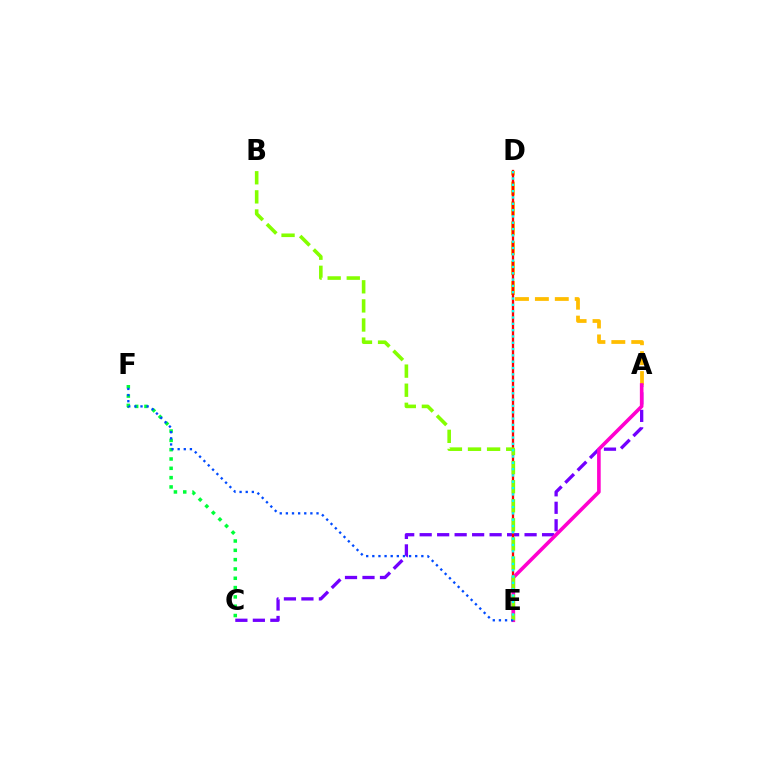{('C', 'F'): [{'color': '#00ff39', 'line_style': 'dotted', 'thickness': 2.53}], ('A', 'C'): [{'color': '#7200ff', 'line_style': 'dashed', 'thickness': 2.38}], ('A', 'D'): [{'color': '#ffbd00', 'line_style': 'dashed', 'thickness': 2.7}], ('D', 'E'): [{'color': '#ff0000', 'line_style': 'solid', 'thickness': 1.67}, {'color': '#00fff6', 'line_style': 'dotted', 'thickness': 1.72}], ('A', 'E'): [{'color': '#ff00cf', 'line_style': 'solid', 'thickness': 2.6}], ('B', 'E'): [{'color': '#84ff00', 'line_style': 'dashed', 'thickness': 2.59}], ('E', 'F'): [{'color': '#004bff', 'line_style': 'dotted', 'thickness': 1.66}]}